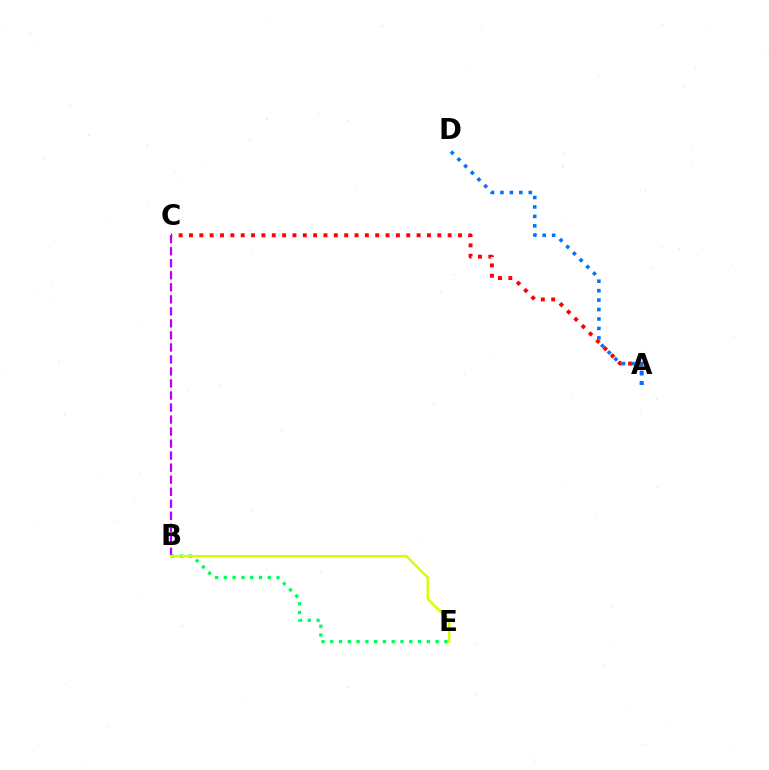{('B', 'E'): [{'color': '#00ff5c', 'line_style': 'dotted', 'thickness': 2.39}, {'color': '#d1ff00', 'line_style': 'solid', 'thickness': 1.71}], ('B', 'C'): [{'color': '#b900ff', 'line_style': 'dashed', 'thickness': 1.63}], ('A', 'C'): [{'color': '#ff0000', 'line_style': 'dotted', 'thickness': 2.81}], ('A', 'D'): [{'color': '#0074ff', 'line_style': 'dotted', 'thickness': 2.57}]}